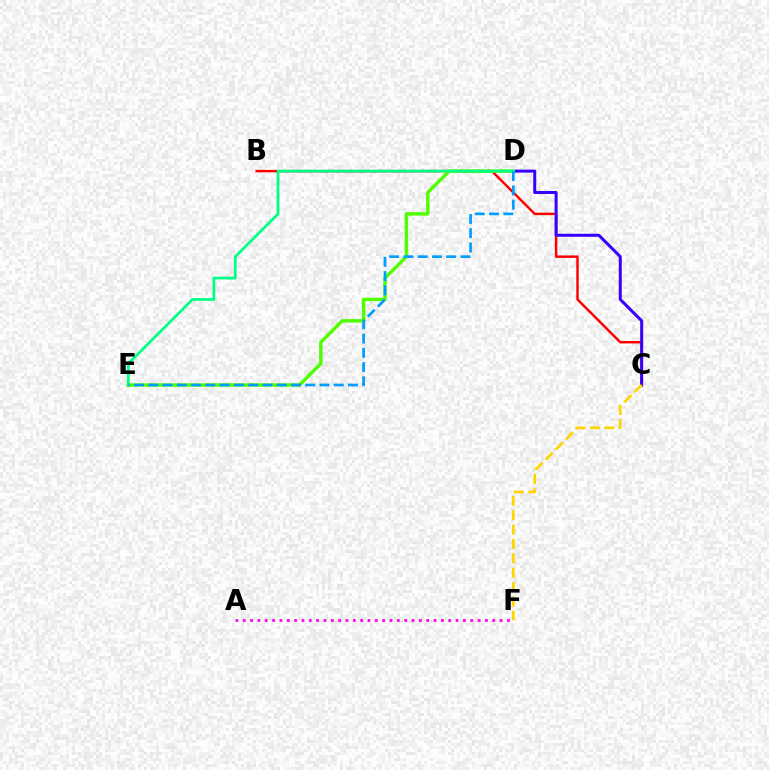{('B', 'C'): [{'color': '#ff0000', 'line_style': 'solid', 'thickness': 1.76}], ('C', 'D'): [{'color': '#3700ff', 'line_style': 'solid', 'thickness': 2.16}], ('D', 'E'): [{'color': '#4fff00', 'line_style': 'solid', 'thickness': 2.47}, {'color': '#00ff86', 'line_style': 'solid', 'thickness': 1.97}, {'color': '#009eff', 'line_style': 'dashed', 'thickness': 1.94}], ('C', 'F'): [{'color': '#ffd500', 'line_style': 'dashed', 'thickness': 1.96}], ('A', 'F'): [{'color': '#ff00ed', 'line_style': 'dotted', 'thickness': 1.99}]}